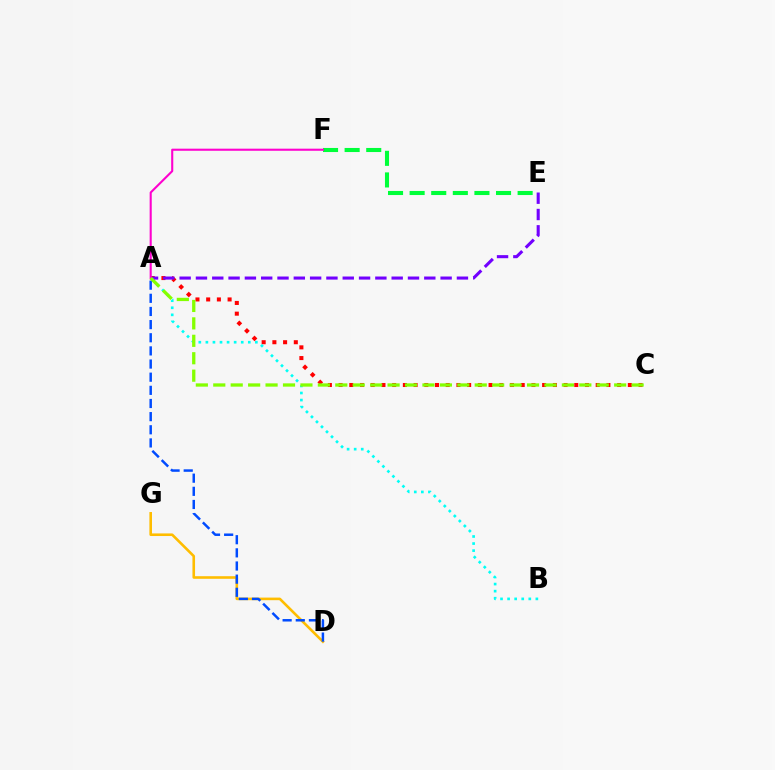{('D', 'G'): [{'color': '#ffbd00', 'line_style': 'solid', 'thickness': 1.87}], ('A', 'C'): [{'color': '#ff0000', 'line_style': 'dotted', 'thickness': 2.91}, {'color': '#84ff00', 'line_style': 'dashed', 'thickness': 2.37}], ('A', 'E'): [{'color': '#7200ff', 'line_style': 'dashed', 'thickness': 2.22}], ('A', 'B'): [{'color': '#00fff6', 'line_style': 'dotted', 'thickness': 1.92}], ('E', 'F'): [{'color': '#00ff39', 'line_style': 'dashed', 'thickness': 2.93}], ('A', 'D'): [{'color': '#004bff', 'line_style': 'dashed', 'thickness': 1.79}], ('A', 'F'): [{'color': '#ff00cf', 'line_style': 'solid', 'thickness': 1.51}]}